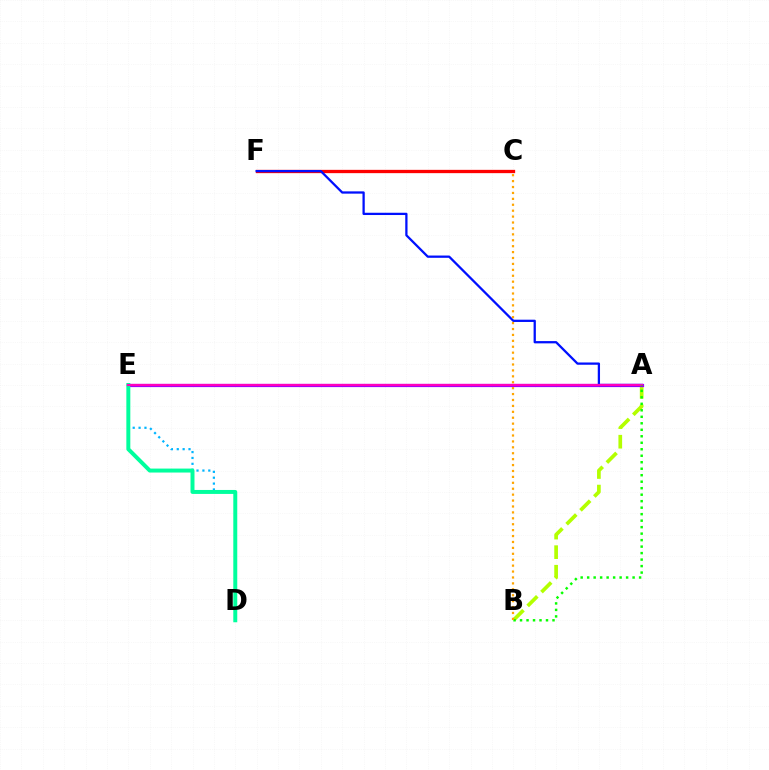{('A', 'B'): [{'color': '#b3ff00', 'line_style': 'dashed', 'thickness': 2.66}, {'color': '#08ff00', 'line_style': 'dotted', 'thickness': 1.76}], ('A', 'E'): [{'color': '#9b00ff', 'line_style': 'solid', 'thickness': 2.31}, {'color': '#ff00bd', 'line_style': 'solid', 'thickness': 1.59}], ('D', 'E'): [{'color': '#00b5ff', 'line_style': 'dotted', 'thickness': 1.6}, {'color': '#00ff9d', 'line_style': 'solid', 'thickness': 2.86}], ('C', 'F'): [{'color': '#ff0000', 'line_style': 'solid', 'thickness': 2.38}], ('A', 'F'): [{'color': '#0010ff', 'line_style': 'solid', 'thickness': 1.64}], ('B', 'C'): [{'color': '#ffa500', 'line_style': 'dotted', 'thickness': 1.61}]}